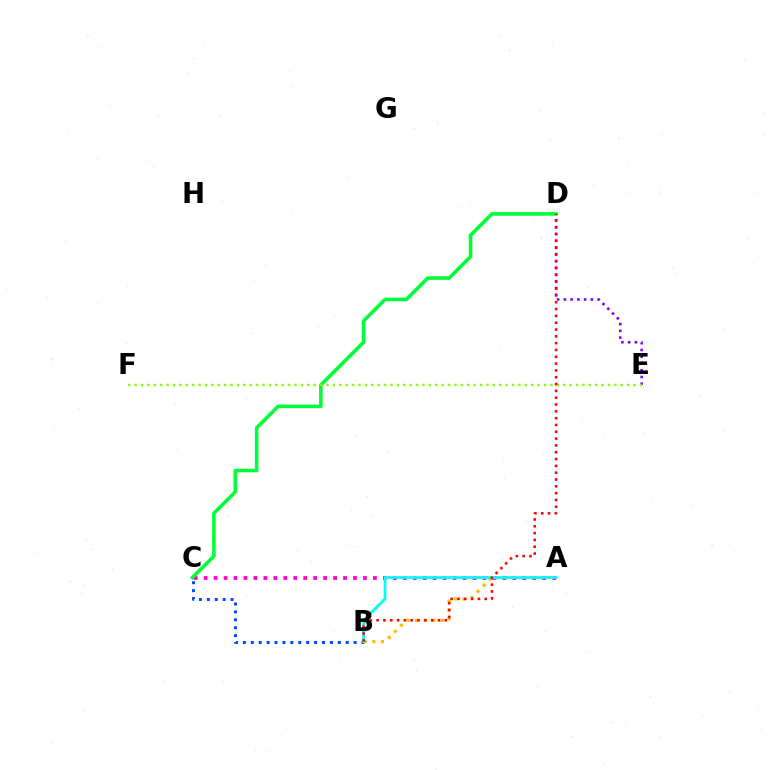{('B', 'C'): [{'color': '#004bff', 'line_style': 'dotted', 'thickness': 2.15}], ('A', 'B'): [{'color': '#ffbd00', 'line_style': 'dotted', 'thickness': 2.34}, {'color': '#00fff6', 'line_style': 'solid', 'thickness': 1.99}], ('A', 'C'): [{'color': '#ff00cf', 'line_style': 'dotted', 'thickness': 2.71}], ('D', 'E'): [{'color': '#7200ff', 'line_style': 'dotted', 'thickness': 1.83}], ('C', 'D'): [{'color': '#00ff39', 'line_style': 'solid', 'thickness': 2.58}], ('E', 'F'): [{'color': '#84ff00', 'line_style': 'dotted', 'thickness': 1.74}], ('B', 'D'): [{'color': '#ff0000', 'line_style': 'dotted', 'thickness': 1.85}]}